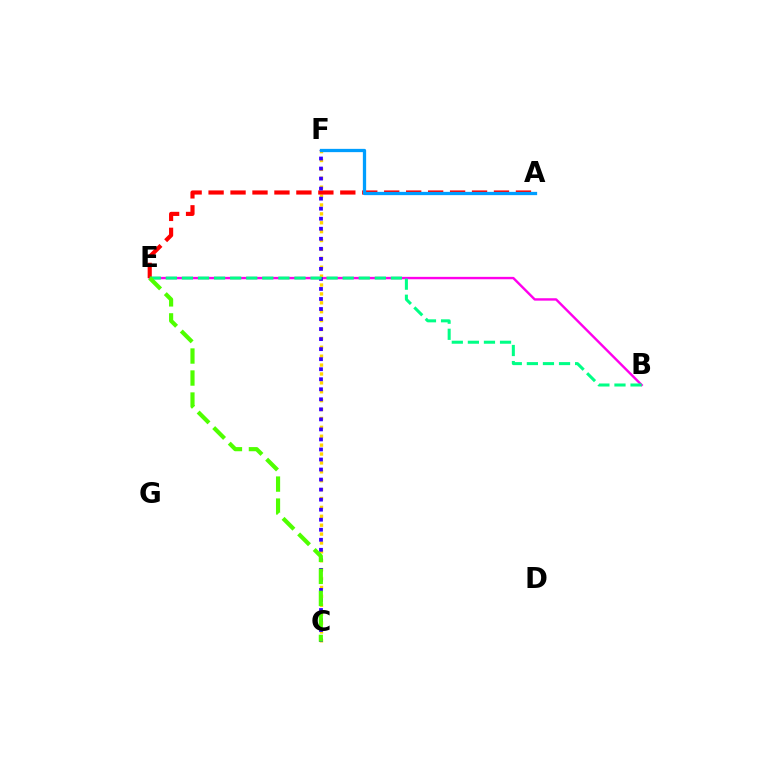{('B', 'E'): [{'color': '#ff00ed', 'line_style': 'solid', 'thickness': 1.73}, {'color': '#00ff86', 'line_style': 'dashed', 'thickness': 2.18}], ('C', 'F'): [{'color': '#ffd500', 'line_style': 'dotted', 'thickness': 2.42}, {'color': '#3700ff', 'line_style': 'dotted', 'thickness': 2.73}], ('A', 'E'): [{'color': '#ff0000', 'line_style': 'dashed', 'thickness': 2.98}], ('A', 'F'): [{'color': '#009eff', 'line_style': 'solid', 'thickness': 2.36}], ('C', 'E'): [{'color': '#4fff00', 'line_style': 'dashed', 'thickness': 2.99}]}